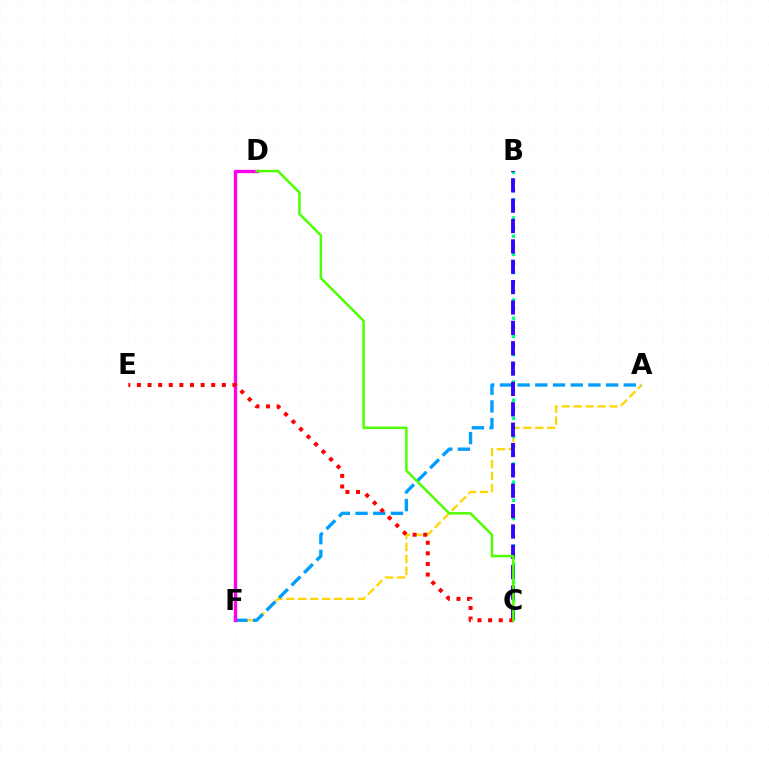{('A', 'F'): [{'color': '#ffd500', 'line_style': 'dashed', 'thickness': 1.62}, {'color': '#009eff', 'line_style': 'dashed', 'thickness': 2.4}], ('B', 'C'): [{'color': '#00ff86', 'line_style': 'dotted', 'thickness': 2.47}, {'color': '#3700ff', 'line_style': 'dashed', 'thickness': 2.77}], ('D', 'F'): [{'color': '#ff00ed', 'line_style': 'solid', 'thickness': 2.42}], ('C', 'E'): [{'color': '#ff0000', 'line_style': 'dotted', 'thickness': 2.88}], ('C', 'D'): [{'color': '#4fff00', 'line_style': 'solid', 'thickness': 1.78}]}